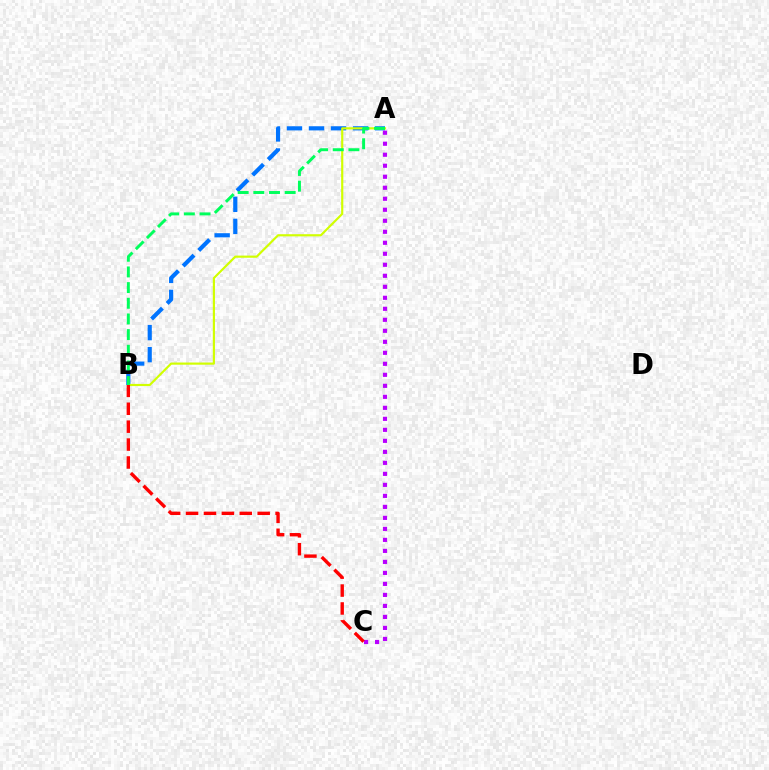{('A', 'B'): [{'color': '#0074ff', 'line_style': 'dashed', 'thickness': 2.99}, {'color': '#d1ff00', 'line_style': 'solid', 'thickness': 1.56}, {'color': '#00ff5c', 'line_style': 'dashed', 'thickness': 2.13}], ('A', 'C'): [{'color': '#b900ff', 'line_style': 'dotted', 'thickness': 2.99}], ('B', 'C'): [{'color': '#ff0000', 'line_style': 'dashed', 'thickness': 2.43}]}